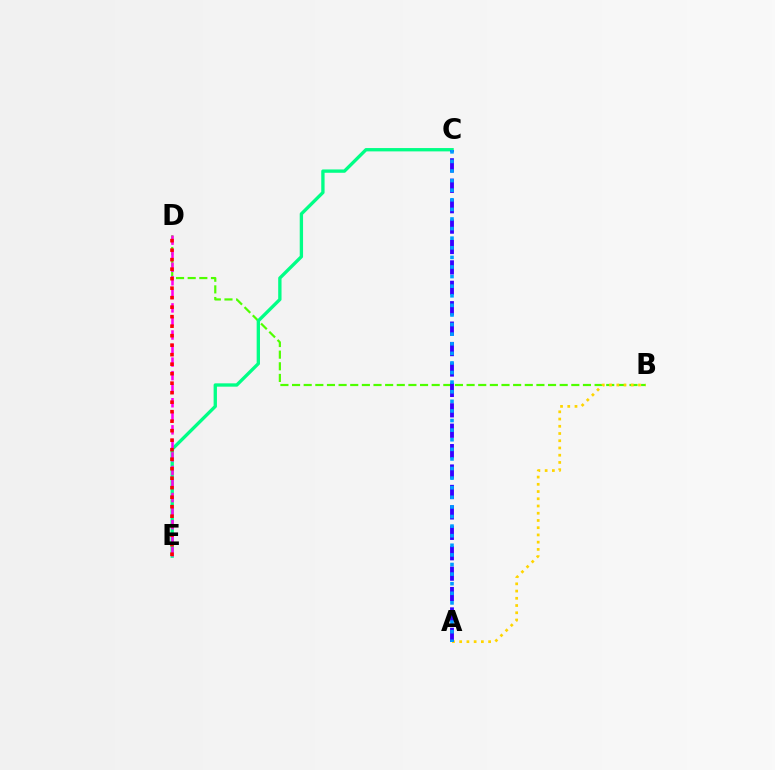{('B', 'D'): [{'color': '#4fff00', 'line_style': 'dashed', 'thickness': 1.58}], ('C', 'E'): [{'color': '#00ff86', 'line_style': 'solid', 'thickness': 2.4}], ('D', 'E'): [{'color': '#ff00ed', 'line_style': 'dashed', 'thickness': 1.84}, {'color': '#ff0000', 'line_style': 'dotted', 'thickness': 2.58}], ('A', 'B'): [{'color': '#ffd500', 'line_style': 'dotted', 'thickness': 1.96}], ('A', 'C'): [{'color': '#3700ff', 'line_style': 'dashed', 'thickness': 2.77}, {'color': '#009eff', 'line_style': 'dotted', 'thickness': 2.61}]}